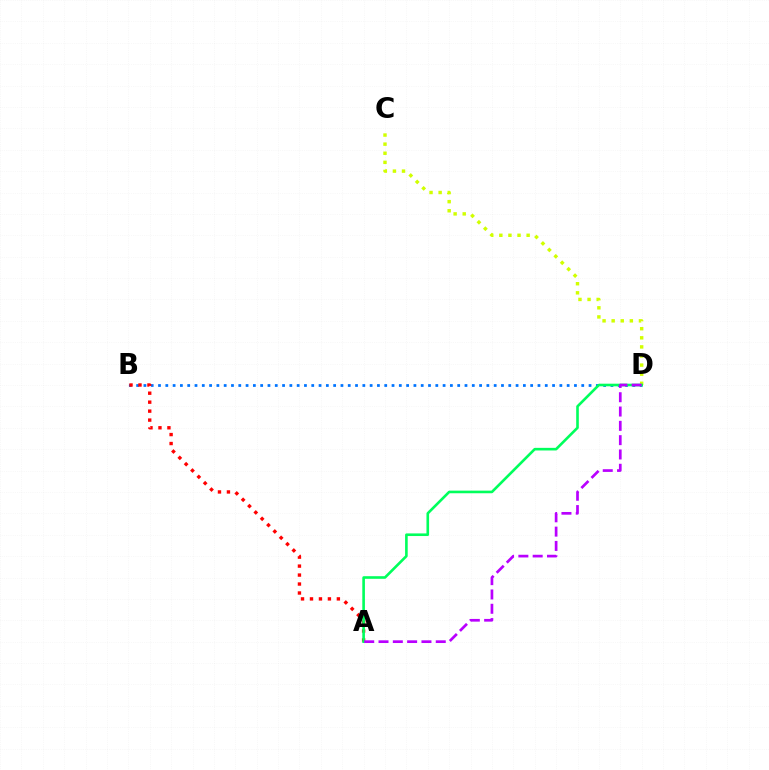{('C', 'D'): [{'color': '#d1ff00', 'line_style': 'dotted', 'thickness': 2.47}], ('B', 'D'): [{'color': '#0074ff', 'line_style': 'dotted', 'thickness': 1.98}], ('A', 'B'): [{'color': '#ff0000', 'line_style': 'dotted', 'thickness': 2.44}], ('A', 'D'): [{'color': '#00ff5c', 'line_style': 'solid', 'thickness': 1.89}, {'color': '#b900ff', 'line_style': 'dashed', 'thickness': 1.94}]}